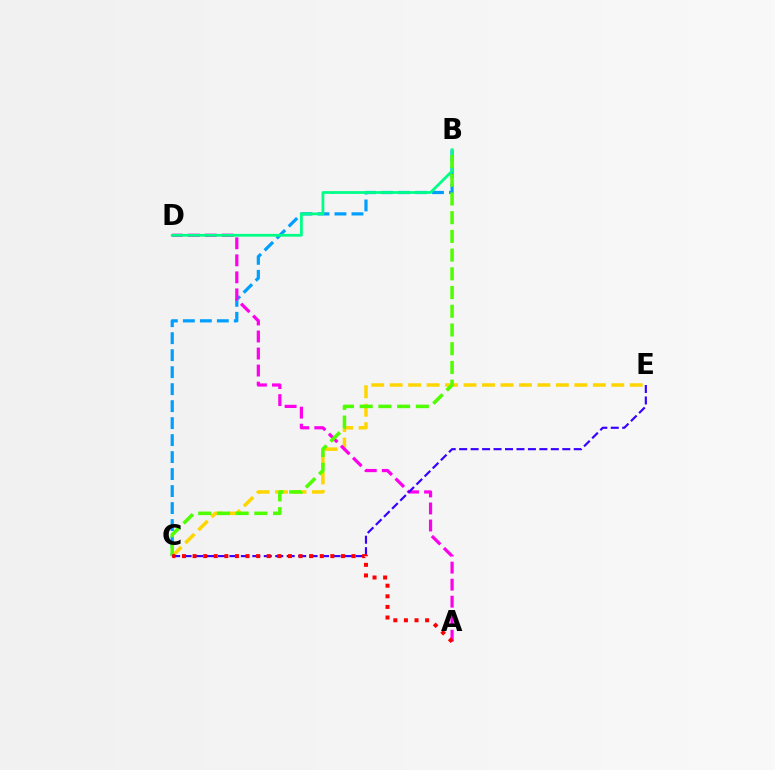{('C', 'E'): [{'color': '#ffd500', 'line_style': 'dashed', 'thickness': 2.51}, {'color': '#3700ff', 'line_style': 'dashed', 'thickness': 1.56}], ('B', 'C'): [{'color': '#009eff', 'line_style': 'dashed', 'thickness': 2.31}, {'color': '#4fff00', 'line_style': 'dashed', 'thickness': 2.54}], ('A', 'D'): [{'color': '#ff00ed', 'line_style': 'dashed', 'thickness': 2.31}], ('B', 'D'): [{'color': '#00ff86', 'line_style': 'solid', 'thickness': 2.0}], ('A', 'C'): [{'color': '#ff0000', 'line_style': 'dotted', 'thickness': 2.88}]}